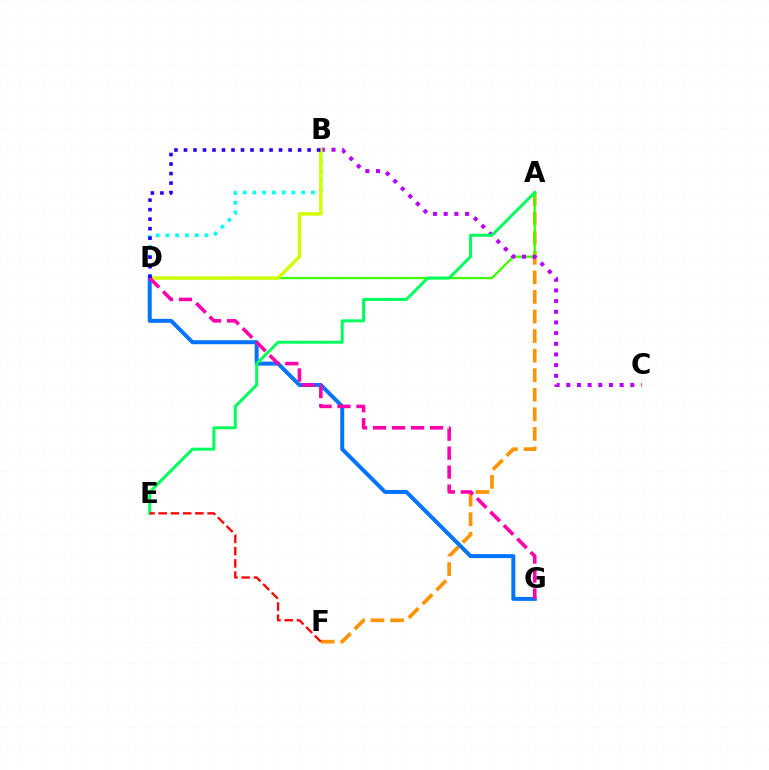{('A', 'F'): [{'color': '#ff9400', 'line_style': 'dashed', 'thickness': 2.66}], ('B', 'D'): [{'color': '#00fff6', 'line_style': 'dotted', 'thickness': 2.65}, {'color': '#d1ff00', 'line_style': 'solid', 'thickness': 2.48}, {'color': '#2500ff', 'line_style': 'dotted', 'thickness': 2.58}], ('A', 'D'): [{'color': '#3dff00', 'line_style': 'solid', 'thickness': 1.65}], ('B', 'C'): [{'color': '#b900ff', 'line_style': 'dotted', 'thickness': 2.9}], ('D', 'G'): [{'color': '#0074ff', 'line_style': 'solid', 'thickness': 2.86}, {'color': '#ff00ac', 'line_style': 'dashed', 'thickness': 2.58}], ('A', 'E'): [{'color': '#00ff5c', 'line_style': 'solid', 'thickness': 2.14}], ('E', 'F'): [{'color': '#ff0000', 'line_style': 'dashed', 'thickness': 1.66}]}